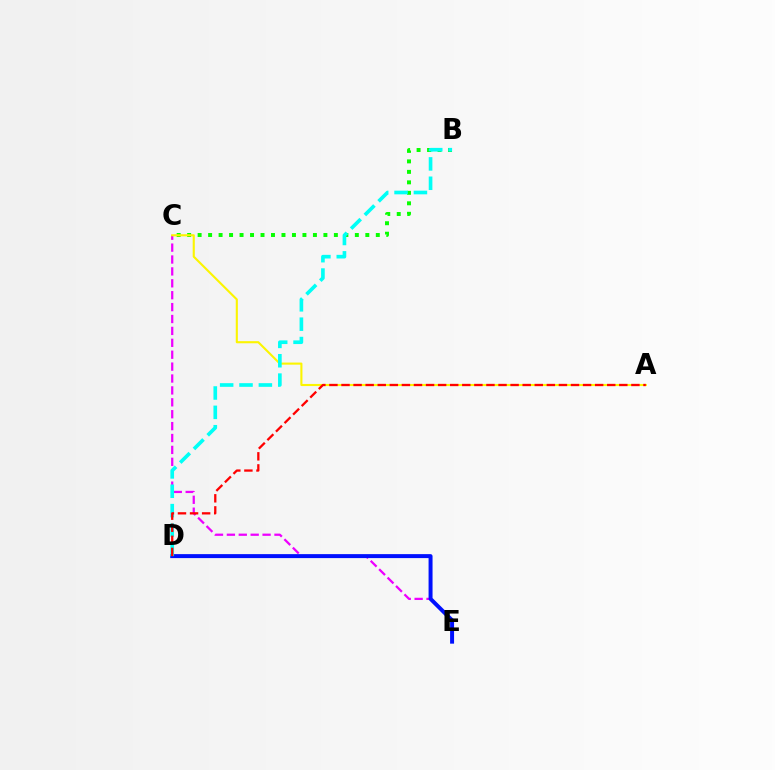{('B', 'C'): [{'color': '#08ff00', 'line_style': 'dotted', 'thickness': 2.85}], ('C', 'E'): [{'color': '#ee00ff', 'line_style': 'dashed', 'thickness': 1.62}], ('A', 'C'): [{'color': '#fcf500', 'line_style': 'solid', 'thickness': 1.52}], ('D', 'E'): [{'color': '#0010ff', 'line_style': 'solid', 'thickness': 2.86}], ('B', 'D'): [{'color': '#00fff6', 'line_style': 'dashed', 'thickness': 2.63}], ('A', 'D'): [{'color': '#ff0000', 'line_style': 'dashed', 'thickness': 1.64}]}